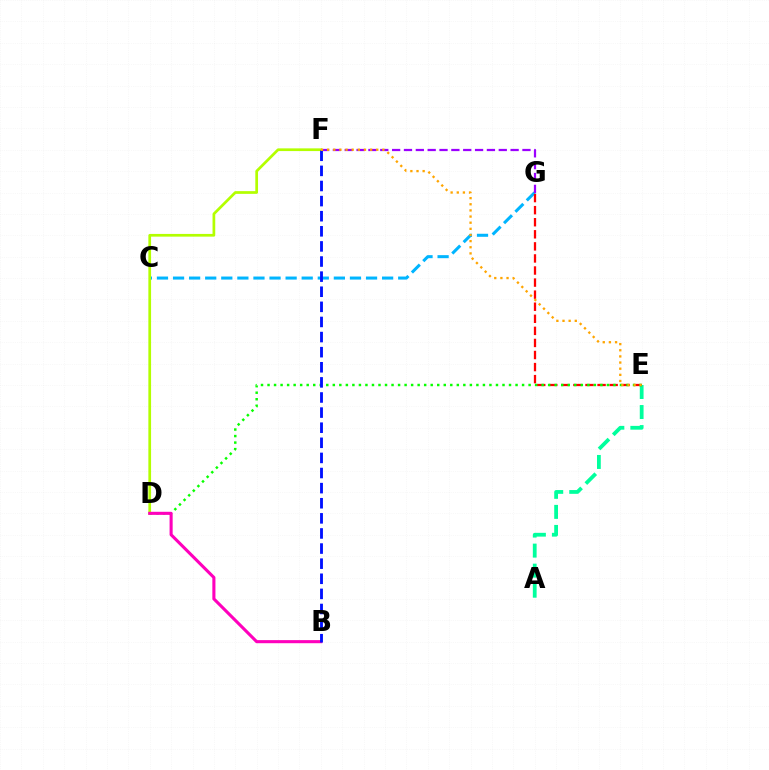{('C', 'G'): [{'color': '#00b5ff', 'line_style': 'dashed', 'thickness': 2.18}], ('F', 'G'): [{'color': '#9b00ff', 'line_style': 'dashed', 'thickness': 1.61}], ('D', 'F'): [{'color': '#b3ff00', 'line_style': 'solid', 'thickness': 1.96}], ('A', 'E'): [{'color': '#00ff9d', 'line_style': 'dashed', 'thickness': 2.72}], ('E', 'G'): [{'color': '#ff0000', 'line_style': 'dashed', 'thickness': 1.64}], ('D', 'E'): [{'color': '#08ff00', 'line_style': 'dotted', 'thickness': 1.77}], ('B', 'D'): [{'color': '#ff00bd', 'line_style': 'solid', 'thickness': 2.23}], ('B', 'F'): [{'color': '#0010ff', 'line_style': 'dashed', 'thickness': 2.05}], ('E', 'F'): [{'color': '#ffa500', 'line_style': 'dotted', 'thickness': 1.67}]}